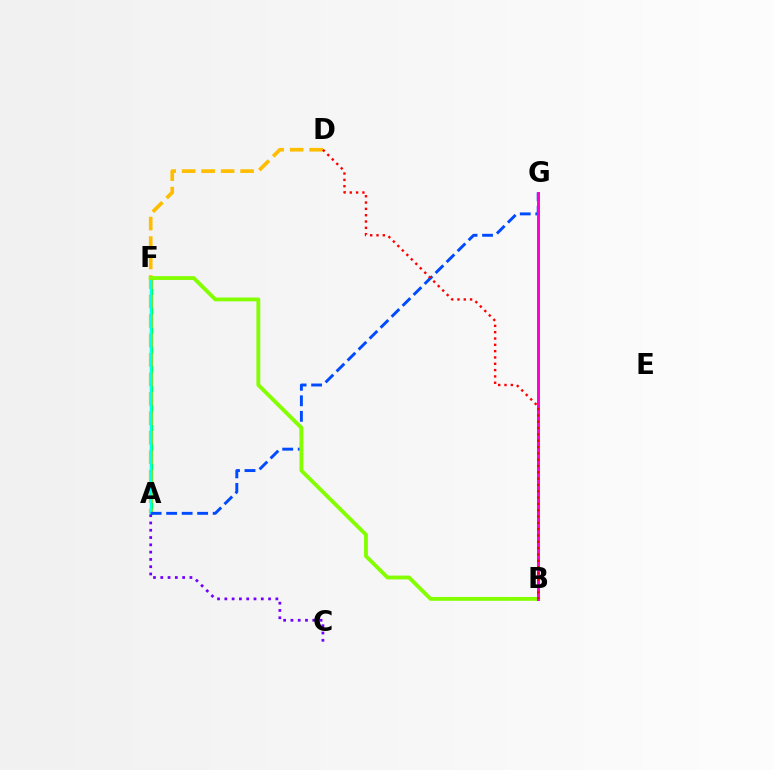{('A', 'F'): [{'color': '#00ff39', 'line_style': 'solid', 'thickness': 2.35}, {'color': '#00fff6', 'line_style': 'solid', 'thickness': 1.66}], ('A', 'C'): [{'color': '#7200ff', 'line_style': 'dotted', 'thickness': 1.98}], ('A', 'D'): [{'color': '#ffbd00', 'line_style': 'dashed', 'thickness': 2.64}], ('A', 'G'): [{'color': '#004bff', 'line_style': 'dashed', 'thickness': 2.11}], ('B', 'F'): [{'color': '#84ff00', 'line_style': 'solid', 'thickness': 2.77}], ('B', 'G'): [{'color': '#ff00cf', 'line_style': 'solid', 'thickness': 2.12}], ('B', 'D'): [{'color': '#ff0000', 'line_style': 'dotted', 'thickness': 1.72}]}